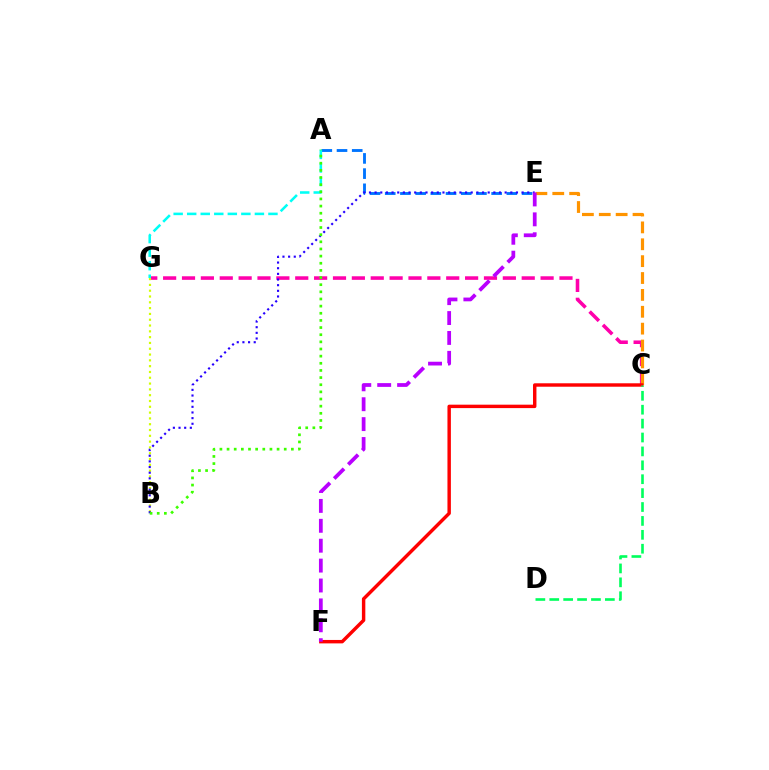{('C', 'G'): [{'color': '#ff00ac', 'line_style': 'dashed', 'thickness': 2.56}], ('A', 'E'): [{'color': '#0074ff', 'line_style': 'dashed', 'thickness': 2.07}], ('B', 'G'): [{'color': '#d1ff00', 'line_style': 'dotted', 'thickness': 1.58}], ('C', 'E'): [{'color': '#ff9400', 'line_style': 'dashed', 'thickness': 2.29}], ('C', 'F'): [{'color': '#ff0000', 'line_style': 'solid', 'thickness': 2.47}], ('C', 'D'): [{'color': '#00ff5c', 'line_style': 'dashed', 'thickness': 1.89}], ('B', 'E'): [{'color': '#2500ff', 'line_style': 'dotted', 'thickness': 1.54}], ('E', 'F'): [{'color': '#b900ff', 'line_style': 'dashed', 'thickness': 2.7}], ('A', 'G'): [{'color': '#00fff6', 'line_style': 'dashed', 'thickness': 1.84}], ('A', 'B'): [{'color': '#3dff00', 'line_style': 'dotted', 'thickness': 1.94}]}